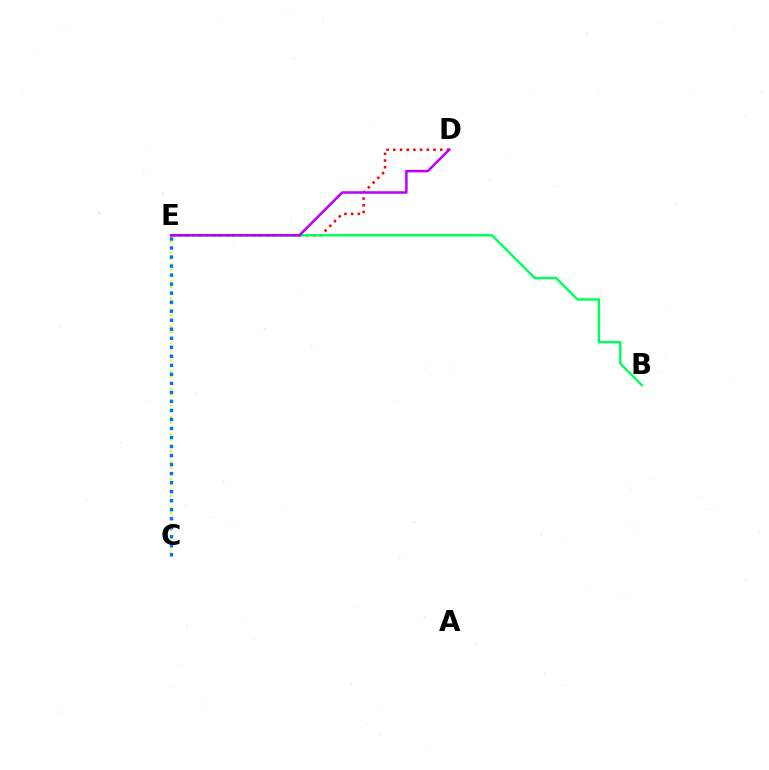{('C', 'E'): [{'color': '#d1ff00', 'line_style': 'dotted', 'thickness': 1.54}, {'color': '#0074ff', 'line_style': 'dotted', 'thickness': 2.45}], ('D', 'E'): [{'color': '#ff0000', 'line_style': 'dotted', 'thickness': 1.82}, {'color': '#b900ff', 'line_style': 'solid', 'thickness': 1.81}], ('B', 'E'): [{'color': '#00ff5c', 'line_style': 'solid', 'thickness': 1.75}]}